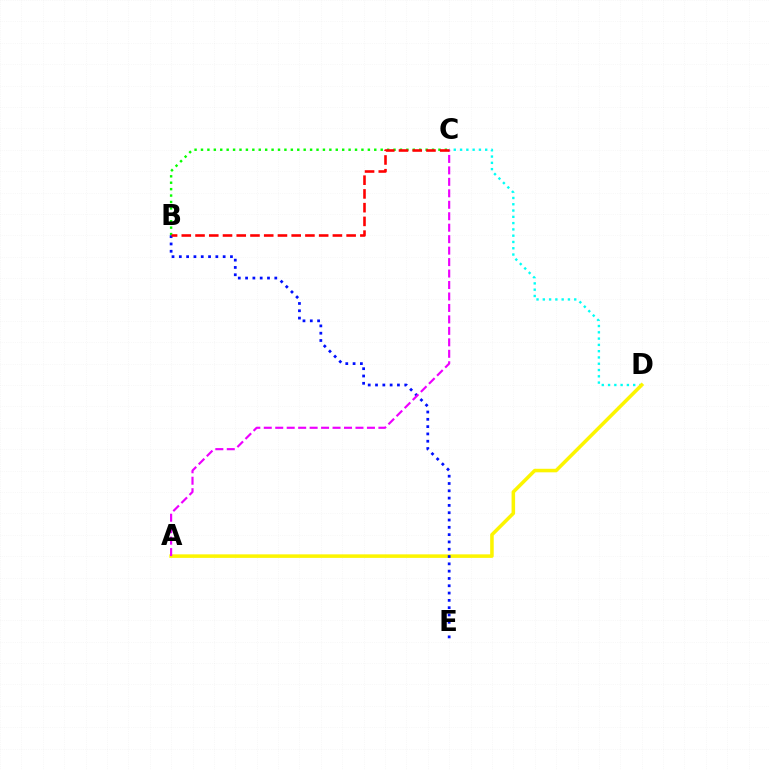{('C', 'D'): [{'color': '#00fff6', 'line_style': 'dotted', 'thickness': 1.71}], ('B', 'C'): [{'color': '#08ff00', 'line_style': 'dotted', 'thickness': 1.74}, {'color': '#ff0000', 'line_style': 'dashed', 'thickness': 1.87}], ('A', 'D'): [{'color': '#fcf500', 'line_style': 'solid', 'thickness': 2.55}], ('B', 'E'): [{'color': '#0010ff', 'line_style': 'dotted', 'thickness': 1.98}], ('A', 'C'): [{'color': '#ee00ff', 'line_style': 'dashed', 'thickness': 1.56}]}